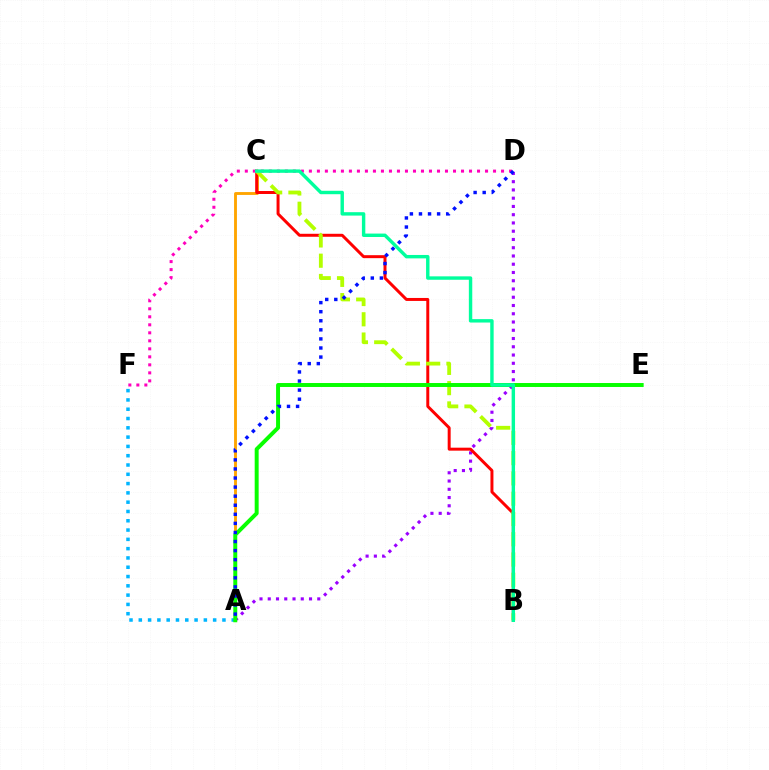{('A', 'D'): [{'color': '#9b00ff', 'line_style': 'dotted', 'thickness': 2.24}, {'color': '#0010ff', 'line_style': 'dotted', 'thickness': 2.47}], ('A', 'F'): [{'color': '#00b5ff', 'line_style': 'dotted', 'thickness': 2.53}], ('A', 'C'): [{'color': '#ffa500', 'line_style': 'solid', 'thickness': 2.07}], ('D', 'F'): [{'color': '#ff00bd', 'line_style': 'dotted', 'thickness': 2.18}], ('B', 'C'): [{'color': '#ff0000', 'line_style': 'solid', 'thickness': 2.14}, {'color': '#b3ff00', 'line_style': 'dashed', 'thickness': 2.75}, {'color': '#00ff9d', 'line_style': 'solid', 'thickness': 2.46}], ('A', 'E'): [{'color': '#08ff00', 'line_style': 'solid', 'thickness': 2.85}]}